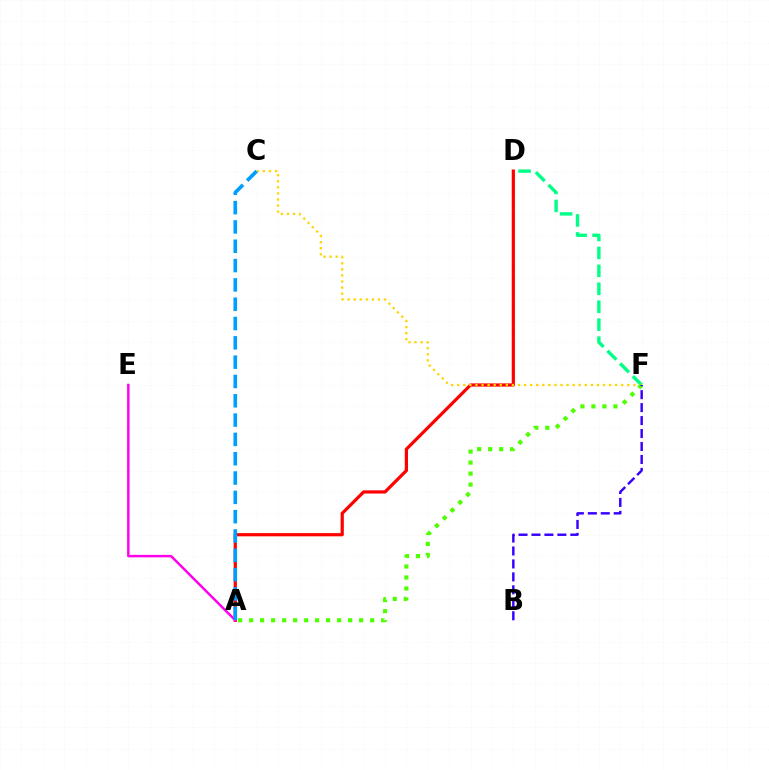{('A', 'D'): [{'color': '#ff0000', 'line_style': 'solid', 'thickness': 2.31}], ('D', 'F'): [{'color': '#00ff86', 'line_style': 'dashed', 'thickness': 2.44}], ('C', 'F'): [{'color': '#ffd500', 'line_style': 'dotted', 'thickness': 1.65}], ('A', 'E'): [{'color': '#ff00ed', 'line_style': 'solid', 'thickness': 1.79}], ('A', 'F'): [{'color': '#4fff00', 'line_style': 'dotted', 'thickness': 2.99}], ('B', 'F'): [{'color': '#3700ff', 'line_style': 'dashed', 'thickness': 1.76}], ('A', 'C'): [{'color': '#009eff', 'line_style': 'dashed', 'thickness': 2.62}]}